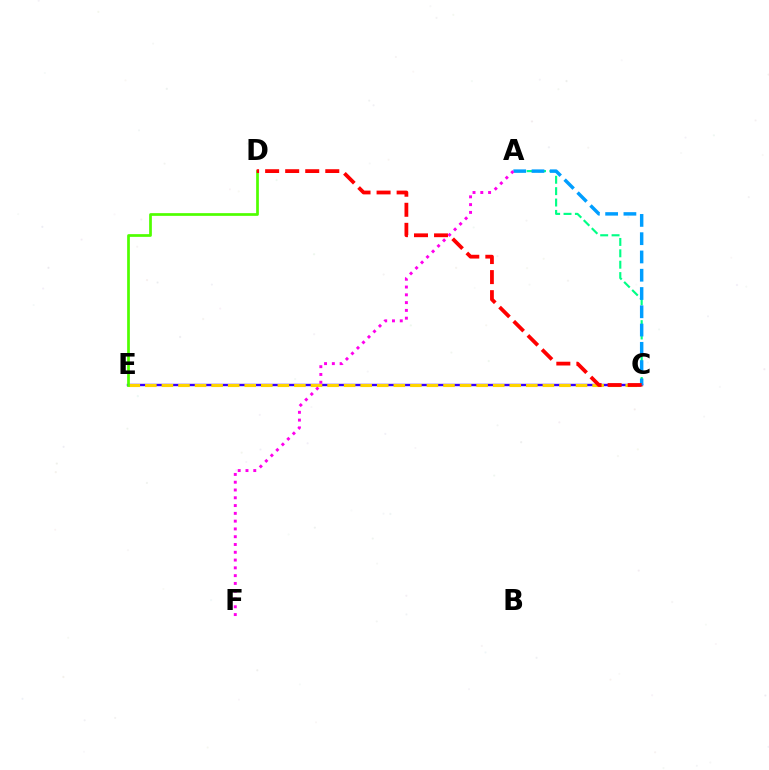{('A', 'C'): [{'color': '#00ff86', 'line_style': 'dashed', 'thickness': 1.55}, {'color': '#009eff', 'line_style': 'dashed', 'thickness': 2.48}], ('C', 'E'): [{'color': '#3700ff', 'line_style': 'solid', 'thickness': 1.72}, {'color': '#ffd500', 'line_style': 'dashed', 'thickness': 2.25}], ('D', 'E'): [{'color': '#4fff00', 'line_style': 'solid', 'thickness': 1.96}], ('C', 'D'): [{'color': '#ff0000', 'line_style': 'dashed', 'thickness': 2.72}], ('A', 'F'): [{'color': '#ff00ed', 'line_style': 'dotted', 'thickness': 2.12}]}